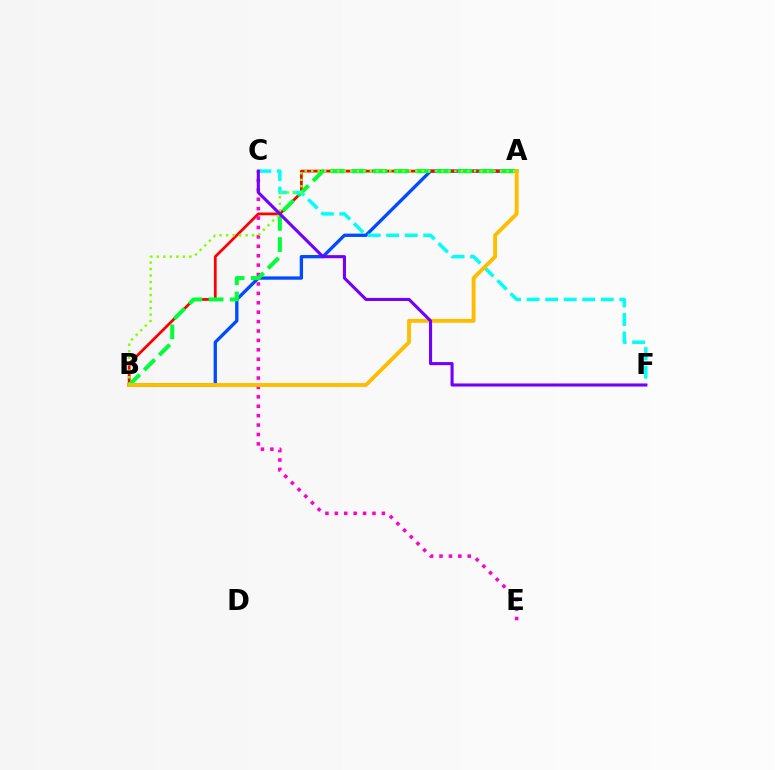{('A', 'B'): [{'color': '#004bff', 'line_style': 'solid', 'thickness': 2.38}, {'color': '#ff0000', 'line_style': 'solid', 'thickness': 1.99}, {'color': '#00ff39', 'line_style': 'dashed', 'thickness': 2.88}, {'color': '#ffbd00', 'line_style': 'solid', 'thickness': 2.79}, {'color': '#84ff00', 'line_style': 'dotted', 'thickness': 1.77}], ('C', 'E'): [{'color': '#ff00cf', 'line_style': 'dotted', 'thickness': 2.56}], ('C', 'F'): [{'color': '#00fff6', 'line_style': 'dashed', 'thickness': 2.52}, {'color': '#7200ff', 'line_style': 'solid', 'thickness': 2.22}]}